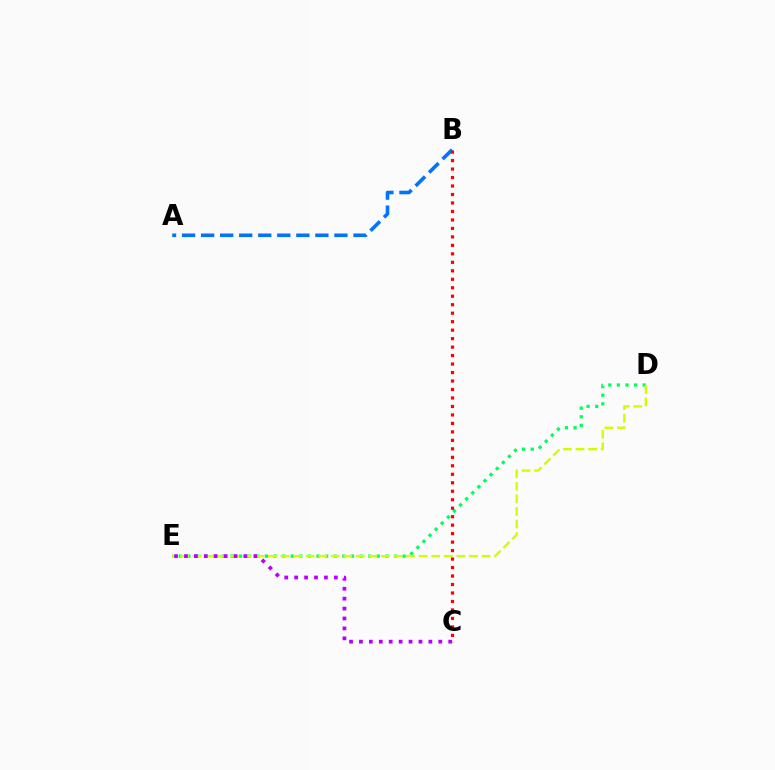{('D', 'E'): [{'color': '#00ff5c', 'line_style': 'dotted', 'thickness': 2.34}, {'color': '#d1ff00', 'line_style': 'dashed', 'thickness': 1.71}], ('A', 'B'): [{'color': '#0074ff', 'line_style': 'dashed', 'thickness': 2.59}], ('C', 'E'): [{'color': '#b900ff', 'line_style': 'dotted', 'thickness': 2.69}], ('B', 'C'): [{'color': '#ff0000', 'line_style': 'dotted', 'thickness': 2.3}]}